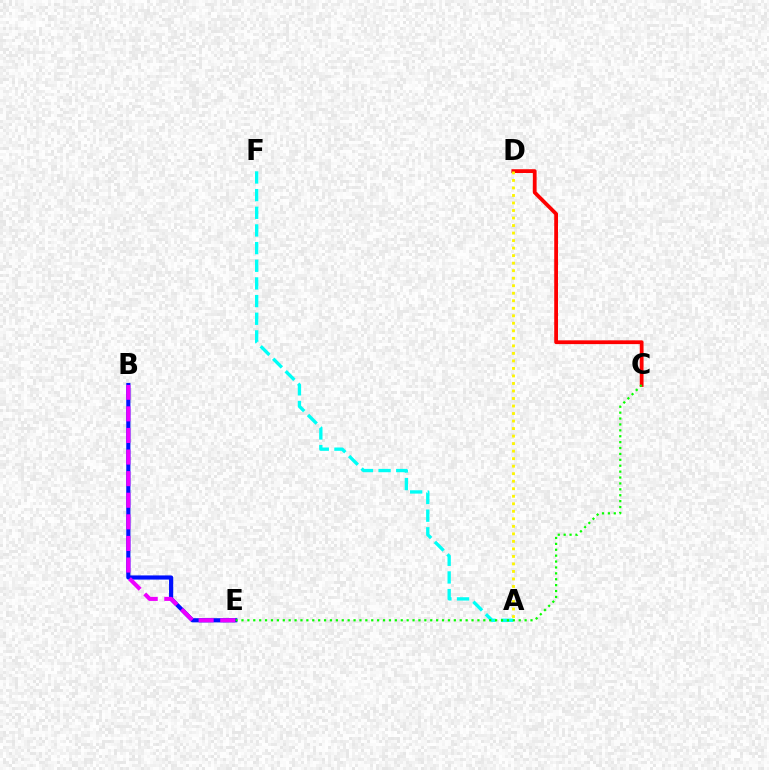{('C', 'D'): [{'color': '#ff0000', 'line_style': 'solid', 'thickness': 2.72}], ('A', 'F'): [{'color': '#00fff6', 'line_style': 'dashed', 'thickness': 2.4}], ('B', 'E'): [{'color': '#0010ff', 'line_style': 'solid', 'thickness': 3.0}, {'color': '#ee00ff', 'line_style': 'dashed', 'thickness': 2.93}], ('C', 'E'): [{'color': '#08ff00', 'line_style': 'dotted', 'thickness': 1.6}], ('A', 'D'): [{'color': '#fcf500', 'line_style': 'dotted', 'thickness': 2.04}]}